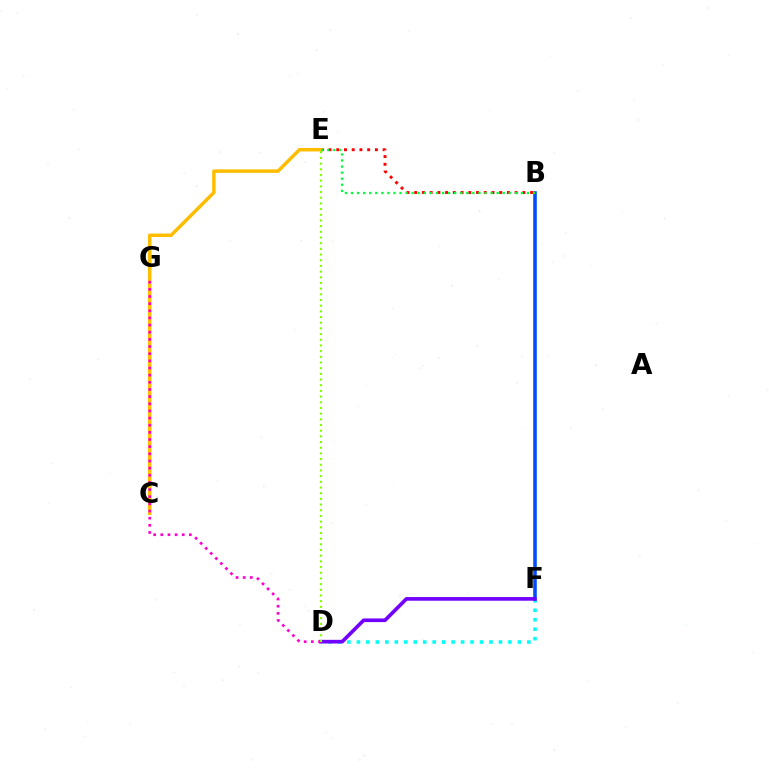{('D', 'F'): [{'color': '#00fff6', 'line_style': 'dotted', 'thickness': 2.57}, {'color': '#7200ff', 'line_style': 'solid', 'thickness': 2.64}], ('B', 'E'): [{'color': '#ff0000', 'line_style': 'dotted', 'thickness': 2.1}, {'color': '#00ff39', 'line_style': 'dotted', 'thickness': 1.65}], ('B', 'F'): [{'color': '#004bff', 'line_style': 'solid', 'thickness': 2.56}], ('C', 'E'): [{'color': '#ffbd00', 'line_style': 'solid', 'thickness': 2.51}], ('D', 'G'): [{'color': '#ff00cf', 'line_style': 'dotted', 'thickness': 1.94}], ('D', 'E'): [{'color': '#84ff00', 'line_style': 'dotted', 'thickness': 1.54}]}